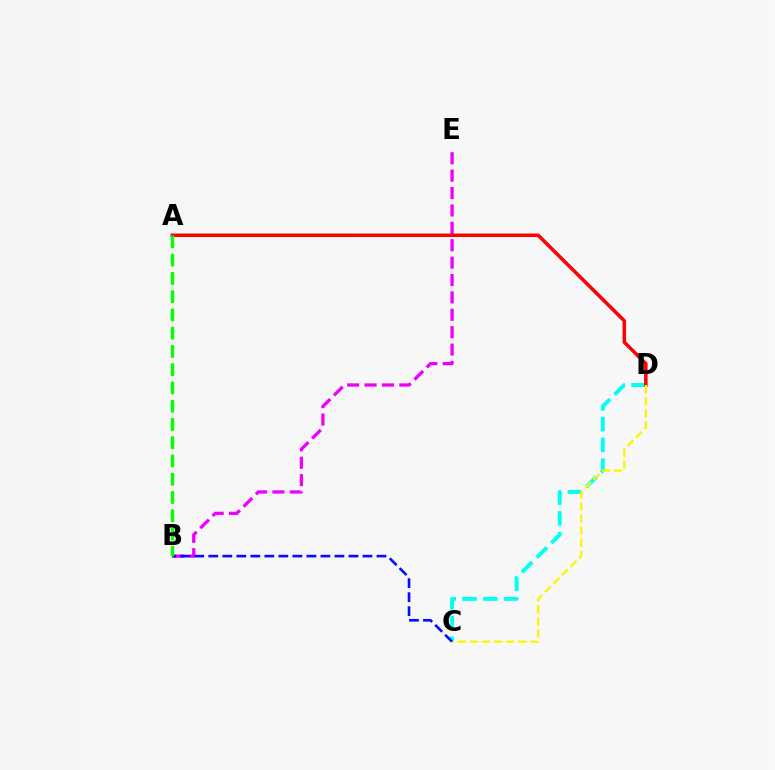{('B', 'E'): [{'color': '#ee00ff', 'line_style': 'dashed', 'thickness': 2.36}], ('C', 'D'): [{'color': '#00fff6', 'line_style': 'dashed', 'thickness': 2.82}, {'color': '#fcf500', 'line_style': 'dashed', 'thickness': 1.64}], ('A', 'D'): [{'color': '#ff0000', 'line_style': 'solid', 'thickness': 2.54}], ('B', 'C'): [{'color': '#0010ff', 'line_style': 'dashed', 'thickness': 1.9}], ('A', 'B'): [{'color': '#08ff00', 'line_style': 'dashed', 'thickness': 2.48}]}